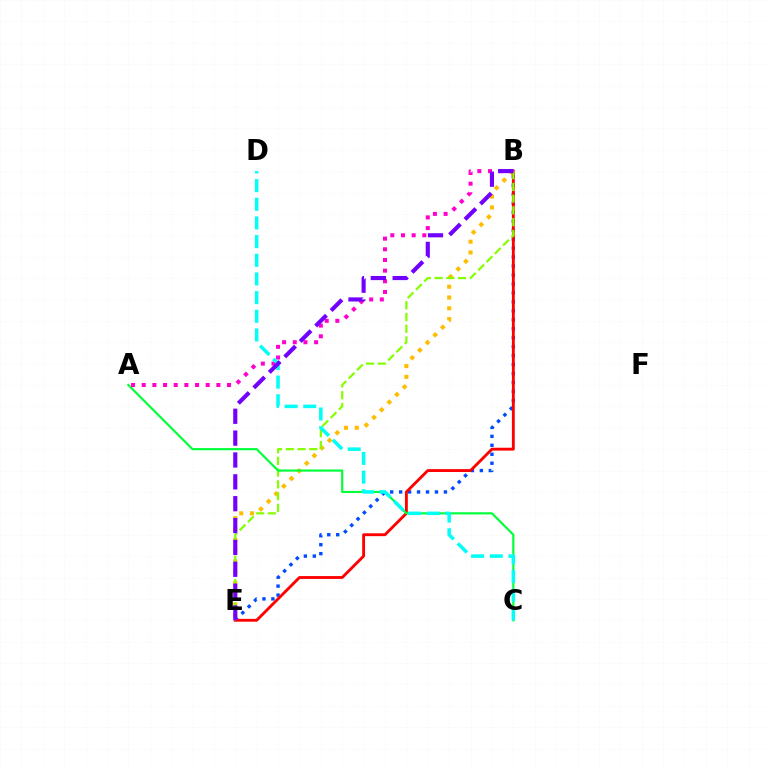{('B', 'E'): [{'color': '#004bff', 'line_style': 'dotted', 'thickness': 2.43}, {'color': '#ffbd00', 'line_style': 'dotted', 'thickness': 2.93}, {'color': '#ff0000', 'line_style': 'solid', 'thickness': 2.06}, {'color': '#84ff00', 'line_style': 'dashed', 'thickness': 1.59}, {'color': '#7200ff', 'line_style': 'dashed', 'thickness': 2.97}], ('A', 'C'): [{'color': '#00ff39', 'line_style': 'solid', 'thickness': 1.56}], ('A', 'B'): [{'color': '#ff00cf', 'line_style': 'dotted', 'thickness': 2.9}], ('C', 'D'): [{'color': '#00fff6', 'line_style': 'dashed', 'thickness': 2.54}]}